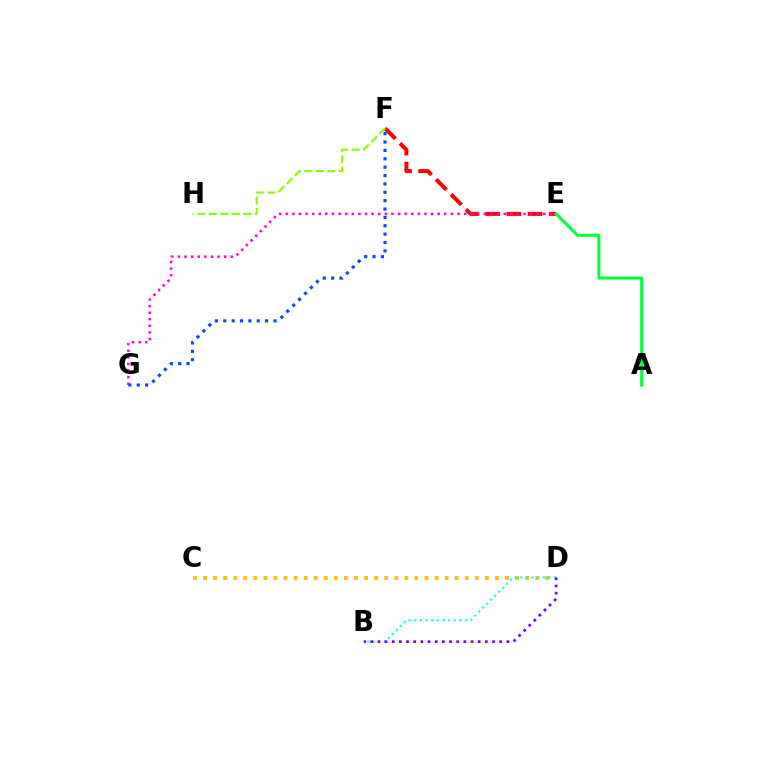{('E', 'F'): [{'color': '#ff0000', 'line_style': 'dashed', 'thickness': 2.88}], ('C', 'D'): [{'color': '#ffbd00', 'line_style': 'dotted', 'thickness': 2.74}], ('E', 'G'): [{'color': '#ff00cf', 'line_style': 'dotted', 'thickness': 1.79}], ('B', 'D'): [{'color': '#00fff6', 'line_style': 'dotted', 'thickness': 1.53}, {'color': '#7200ff', 'line_style': 'dotted', 'thickness': 1.95}], ('F', 'H'): [{'color': '#84ff00', 'line_style': 'dashed', 'thickness': 1.55}], ('A', 'E'): [{'color': '#00ff39', 'line_style': 'solid', 'thickness': 2.18}], ('F', 'G'): [{'color': '#004bff', 'line_style': 'dotted', 'thickness': 2.27}]}